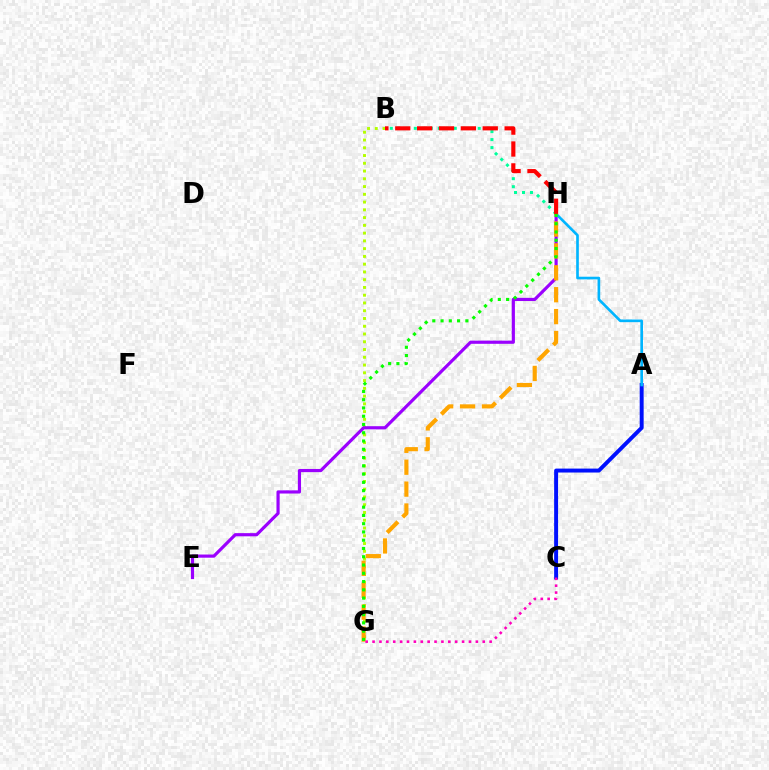{('A', 'C'): [{'color': '#0010ff', 'line_style': 'solid', 'thickness': 2.84}], ('B', 'H'): [{'color': '#00ff9d', 'line_style': 'dotted', 'thickness': 2.17}, {'color': '#ff0000', 'line_style': 'dashed', 'thickness': 2.97}], ('B', 'G'): [{'color': '#b3ff00', 'line_style': 'dotted', 'thickness': 2.11}], ('E', 'H'): [{'color': '#9b00ff', 'line_style': 'solid', 'thickness': 2.28}], ('A', 'H'): [{'color': '#00b5ff', 'line_style': 'solid', 'thickness': 1.91}], ('G', 'H'): [{'color': '#ffa500', 'line_style': 'dashed', 'thickness': 2.97}, {'color': '#08ff00', 'line_style': 'dotted', 'thickness': 2.25}], ('C', 'G'): [{'color': '#ff00bd', 'line_style': 'dotted', 'thickness': 1.87}]}